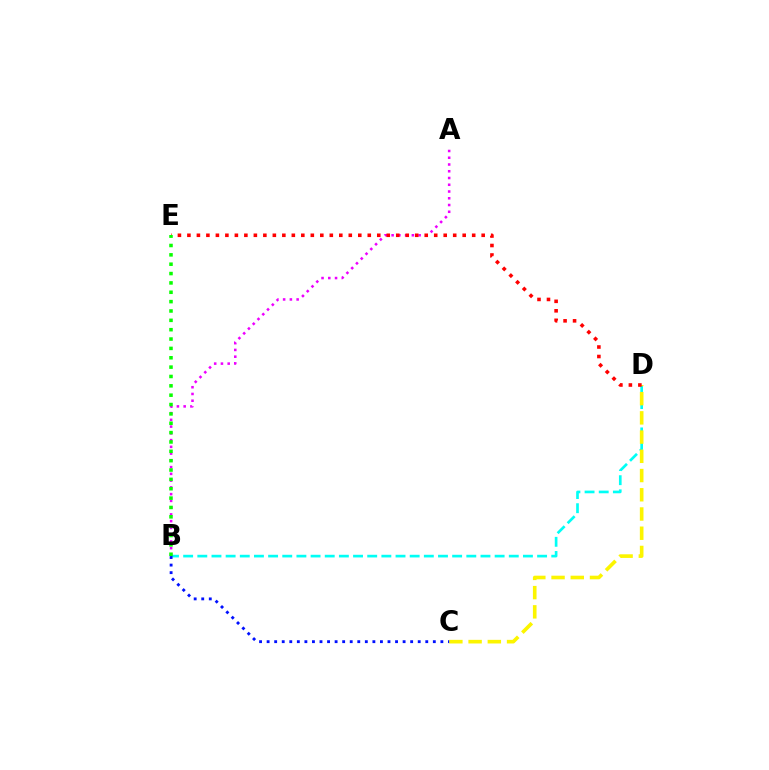{('B', 'D'): [{'color': '#00fff6', 'line_style': 'dashed', 'thickness': 1.92}], ('C', 'D'): [{'color': '#fcf500', 'line_style': 'dashed', 'thickness': 2.61}], ('A', 'B'): [{'color': '#ee00ff', 'line_style': 'dotted', 'thickness': 1.83}], ('D', 'E'): [{'color': '#ff0000', 'line_style': 'dotted', 'thickness': 2.58}], ('B', 'E'): [{'color': '#08ff00', 'line_style': 'dotted', 'thickness': 2.54}], ('B', 'C'): [{'color': '#0010ff', 'line_style': 'dotted', 'thickness': 2.05}]}